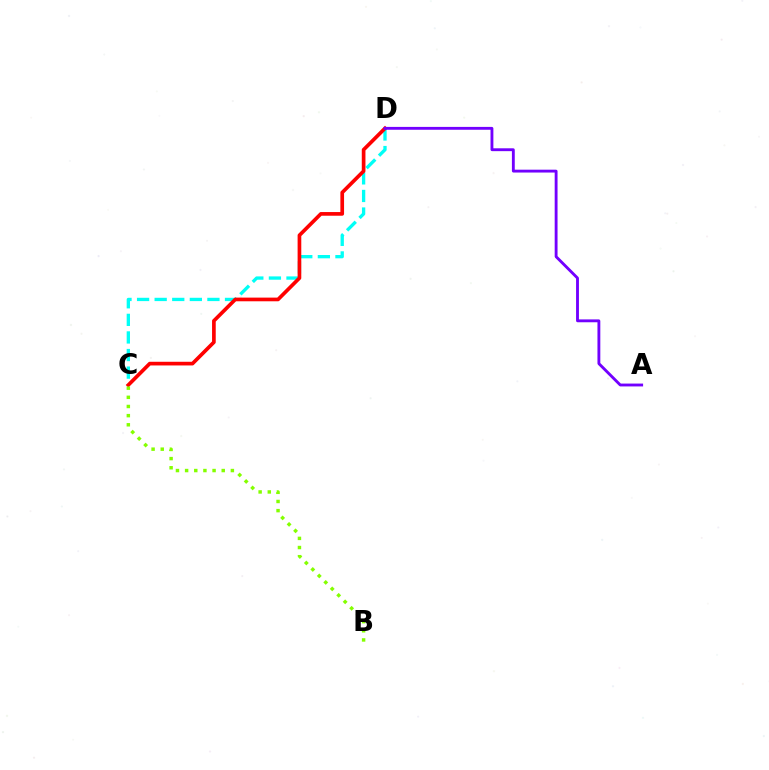{('C', 'D'): [{'color': '#00fff6', 'line_style': 'dashed', 'thickness': 2.39}, {'color': '#ff0000', 'line_style': 'solid', 'thickness': 2.65}], ('B', 'C'): [{'color': '#84ff00', 'line_style': 'dotted', 'thickness': 2.49}], ('A', 'D'): [{'color': '#7200ff', 'line_style': 'solid', 'thickness': 2.06}]}